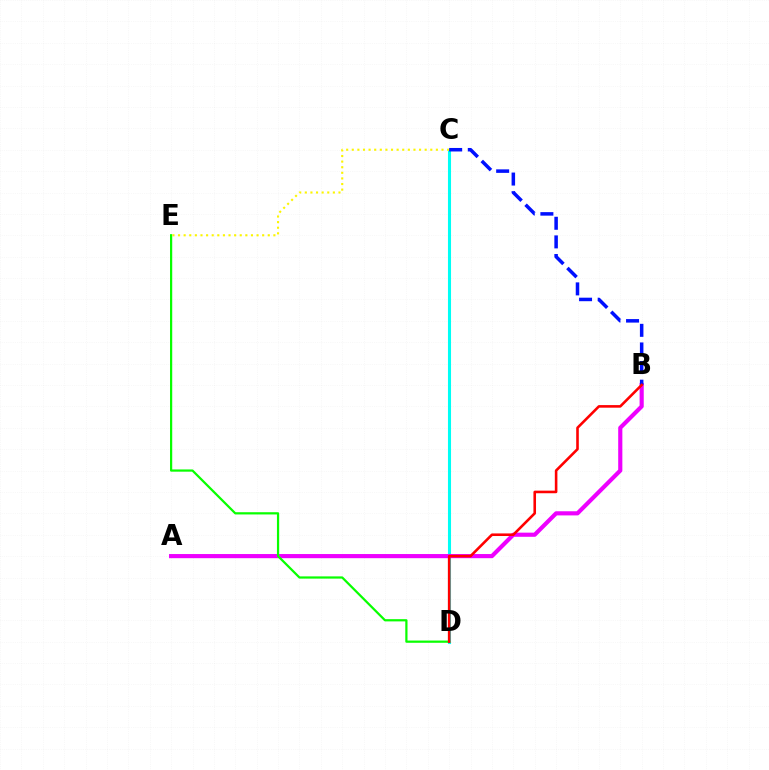{('C', 'D'): [{'color': '#00fff6', 'line_style': 'solid', 'thickness': 2.21}], ('A', 'B'): [{'color': '#ee00ff', 'line_style': 'solid', 'thickness': 2.98}], ('D', 'E'): [{'color': '#08ff00', 'line_style': 'solid', 'thickness': 1.6}], ('C', 'E'): [{'color': '#fcf500', 'line_style': 'dotted', 'thickness': 1.52}], ('B', 'C'): [{'color': '#0010ff', 'line_style': 'dashed', 'thickness': 2.53}], ('B', 'D'): [{'color': '#ff0000', 'line_style': 'solid', 'thickness': 1.87}]}